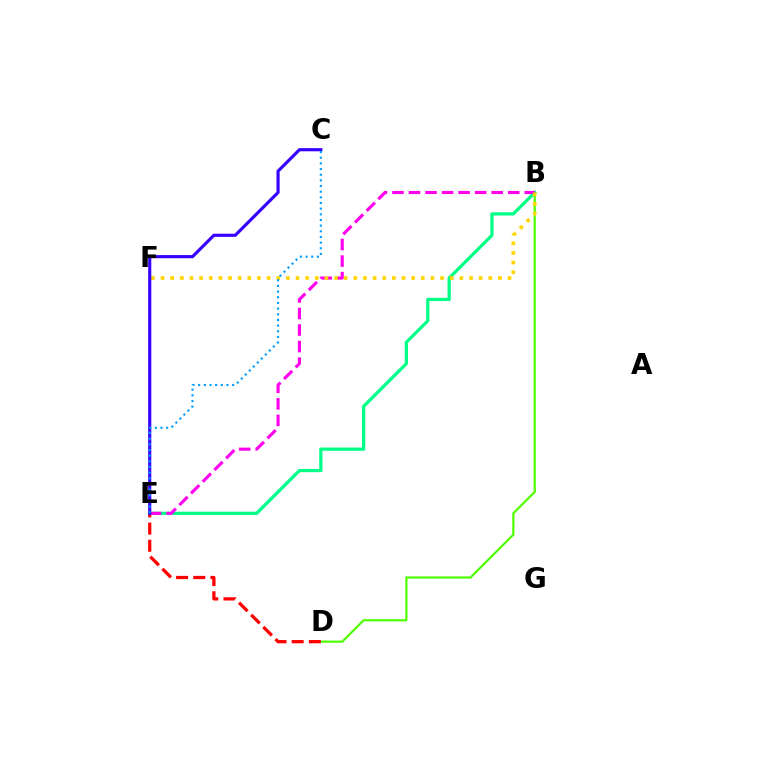{('B', 'D'): [{'color': '#4fff00', 'line_style': 'solid', 'thickness': 1.57}], ('B', 'E'): [{'color': '#00ff86', 'line_style': 'solid', 'thickness': 2.33}, {'color': '#ff00ed', 'line_style': 'dashed', 'thickness': 2.25}], ('D', 'E'): [{'color': '#ff0000', 'line_style': 'dashed', 'thickness': 2.33}], ('B', 'F'): [{'color': '#ffd500', 'line_style': 'dotted', 'thickness': 2.62}], ('C', 'E'): [{'color': '#3700ff', 'line_style': 'solid', 'thickness': 2.27}, {'color': '#009eff', 'line_style': 'dotted', 'thickness': 1.54}]}